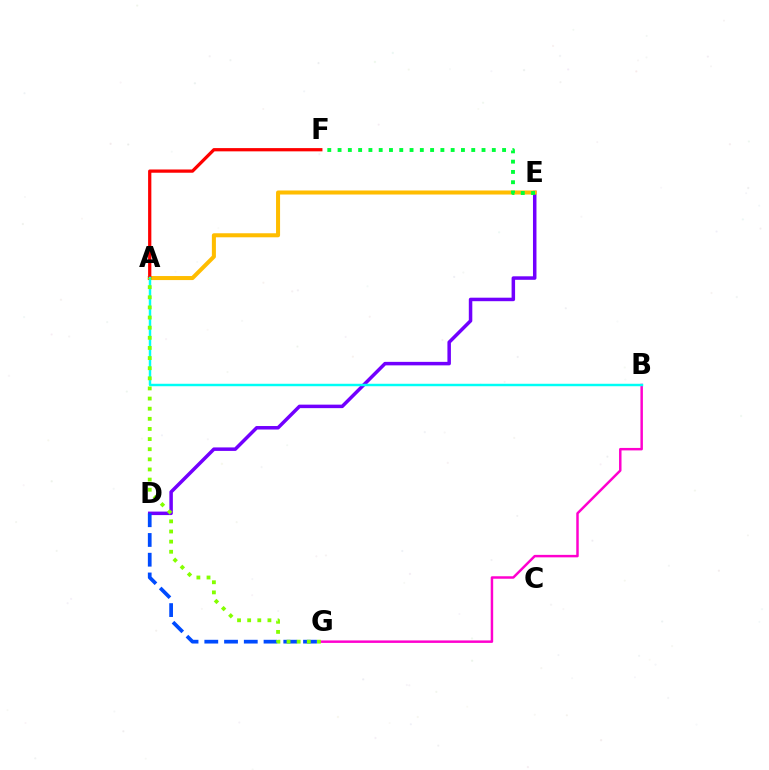{('D', 'E'): [{'color': '#7200ff', 'line_style': 'solid', 'thickness': 2.52}], ('A', 'E'): [{'color': '#ffbd00', 'line_style': 'solid', 'thickness': 2.91}], ('D', 'G'): [{'color': '#004bff', 'line_style': 'dashed', 'thickness': 2.68}], ('B', 'G'): [{'color': '#ff00cf', 'line_style': 'solid', 'thickness': 1.78}], ('E', 'F'): [{'color': '#00ff39', 'line_style': 'dotted', 'thickness': 2.79}], ('A', 'F'): [{'color': '#ff0000', 'line_style': 'solid', 'thickness': 2.34}], ('A', 'B'): [{'color': '#00fff6', 'line_style': 'solid', 'thickness': 1.76}], ('A', 'G'): [{'color': '#84ff00', 'line_style': 'dotted', 'thickness': 2.75}]}